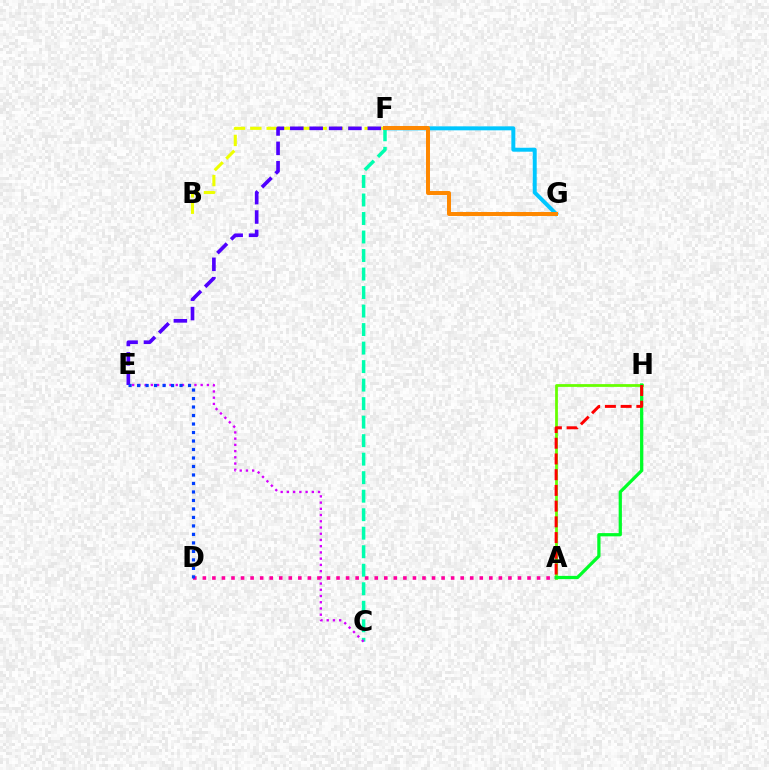{('A', 'H'): [{'color': '#66ff00', 'line_style': 'solid', 'thickness': 1.99}, {'color': '#00ff27', 'line_style': 'solid', 'thickness': 2.33}, {'color': '#ff0000', 'line_style': 'dashed', 'thickness': 2.14}], ('B', 'F'): [{'color': '#eeff00', 'line_style': 'dashed', 'thickness': 2.22}], ('F', 'G'): [{'color': '#00c7ff', 'line_style': 'solid', 'thickness': 2.86}, {'color': '#ff8800', 'line_style': 'solid', 'thickness': 2.86}], ('C', 'F'): [{'color': '#00ffaf', 'line_style': 'dashed', 'thickness': 2.51}], ('E', 'F'): [{'color': '#4f00ff', 'line_style': 'dashed', 'thickness': 2.63}], ('C', 'E'): [{'color': '#d600ff', 'line_style': 'dotted', 'thickness': 1.69}], ('A', 'D'): [{'color': '#ff00a0', 'line_style': 'dotted', 'thickness': 2.59}], ('D', 'E'): [{'color': '#003fff', 'line_style': 'dotted', 'thickness': 2.31}]}